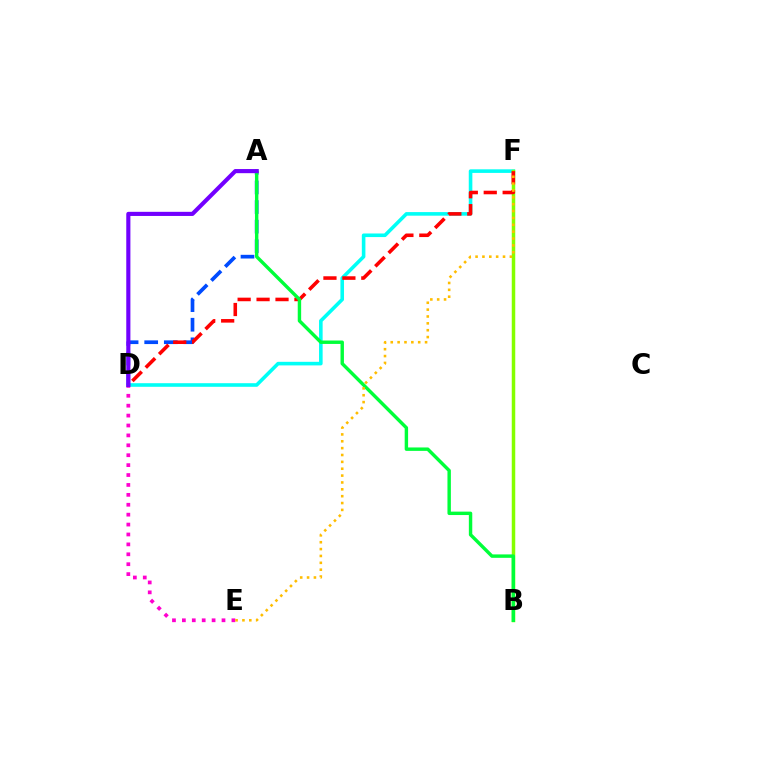{('D', 'F'): [{'color': '#00fff6', 'line_style': 'solid', 'thickness': 2.59}, {'color': '#ff0000', 'line_style': 'dashed', 'thickness': 2.57}], ('B', 'F'): [{'color': '#84ff00', 'line_style': 'solid', 'thickness': 2.52}], ('A', 'D'): [{'color': '#004bff', 'line_style': 'dashed', 'thickness': 2.66}, {'color': '#7200ff', 'line_style': 'solid', 'thickness': 2.97}], ('A', 'B'): [{'color': '#00ff39', 'line_style': 'solid', 'thickness': 2.46}], ('D', 'E'): [{'color': '#ff00cf', 'line_style': 'dotted', 'thickness': 2.69}], ('E', 'F'): [{'color': '#ffbd00', 'line_style': 'dotted', 'thickness': 1.86}]}